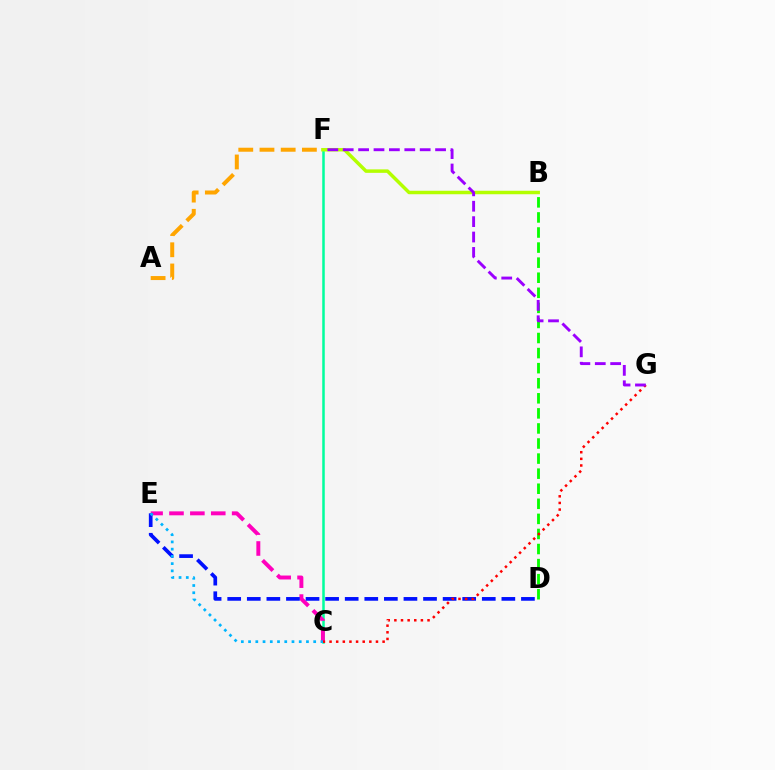{('C', 'F'): [{'color': '#00ff9d', 'line_style': 'solid', 'thickness': 1.81}], ('B', 'D'): [{'color': '#08ff00', 'line_style': 'dashed', 'thickness': 2.05}], ('C', 'E'): [{'color': '#ff00bd', 'line_style': 'dashed', 'thickness': 2.84}, {'color': '#00b5ff', 'line_style': 'dotted', 'thickness': 1.97}], ('D', 'E'): [{'color': '#0010ff', 'line_style': 'dashed', 'thickness': 2.66}], ('C', 'G'): [{'color': '#ff0000', 'line_style': 'dotted', 'thickness': 1.8}], ('B', 'F'): [{'color': '#b3ff00', 'line_style': 'solid', 'thickness': 2.5}], ('A', 'F'): [{'color': '#ffa500', 'line_style': 'dashed', 'thickness': 2.88}], ('F', 'G'): [{'color': '#9b00ff', 'line_style': 'dashed', 'thickness': 2.09}]}